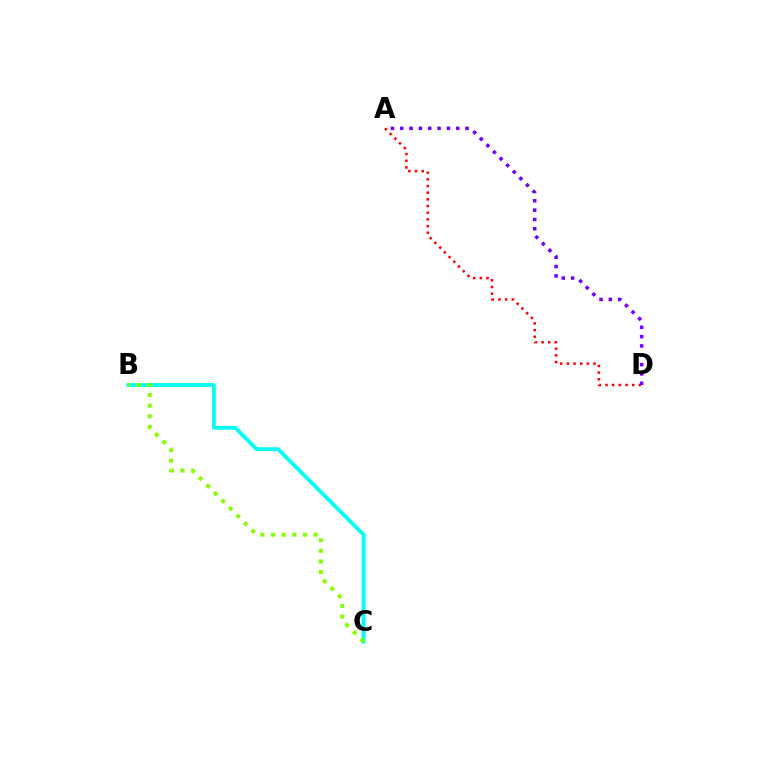{('B', 'C'): [{'color': '#00fff6', 'line_style': 'solid', 'thickness': 2.75}, {'color': '#84ff00', 'line_style': 'dotted', 'thickness': 2.89}], ('A', 'D'): [{'color': '#ff0000', 'line_style': 'dotted', 'thickness': 1.81}, {'color': '#7200ff', 'line_style': 'dotted', 'thickness': 2.53}]}